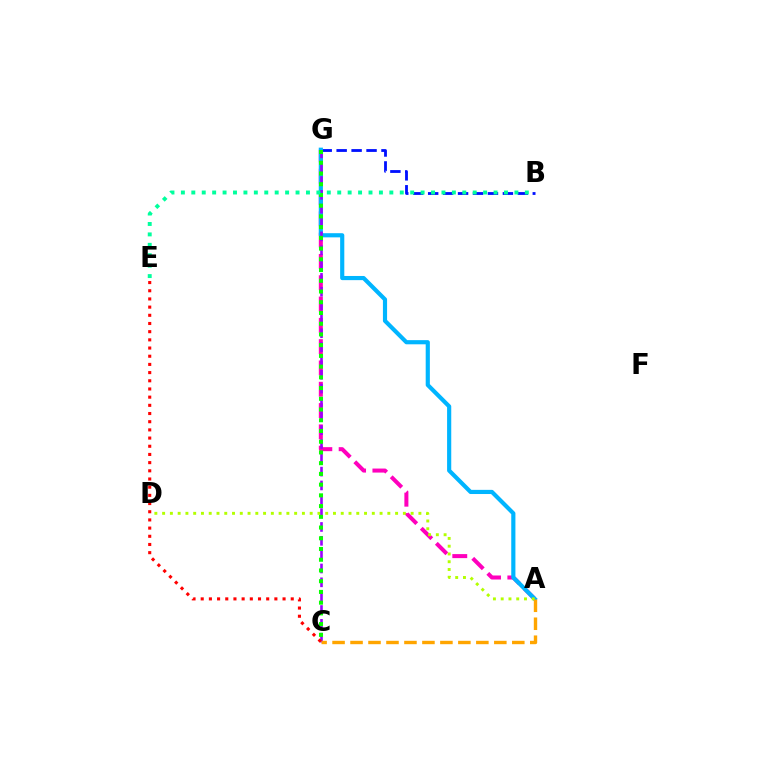{('B', 'G'): [{'color': '#0010ff', 'line_style': 'dashed', 'thickness': 2.03}], ('A', 'G'): [{'color': '#ff00bd', 'line_style': 'dashed', 'thickness': 2.89}, {'color': '#00b5ff', 'line_style': 'solid', 'thickness': 2.99}], ('A', 'D'): [{'color': '#b3ff00', 'line_style': 'dotted', 'thickness': 2.11}], ('C', 'G'): [{'color': '#9b00ff', 'line_style': 'dashed', 'thickness': 1.88}, {'color': '#08ff00', 'line_style': 'dotted', 'thickness': 2.92}], ('B', 'E'): [{'color': '#00ff9d', 'line_style': 'dotted', 'thickness': 2.83}], ('C', 'E'): [{'color': '#ff0000', 'line_style': 'dotted', 'thickness': 2.22}], ('A', 'C'): [{'color': '#ffa500', 'line_style': 'dashed', 'thickness': 2.44}]}